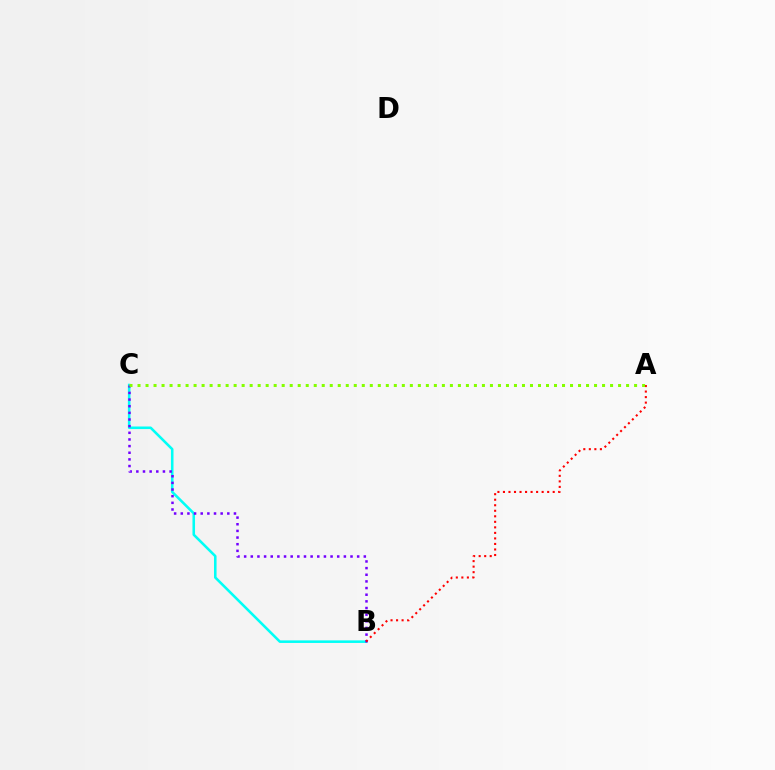{('B', 'C'): [{'color': '#00fff6', 'line_style': 'solid', 'thickness': 1.85}, {'color': '#7200ff', 'line_style': 'dotted', 'thickness': 1.81}], ('A', 'B'): [{'color': '#ff0000', 'line_style': 'dotted', 'thickness': 1.5}], ('A', 'C'): [{'color': '#84ff00', 'line_style': 'dotted', 'thickness': 2.18}]}